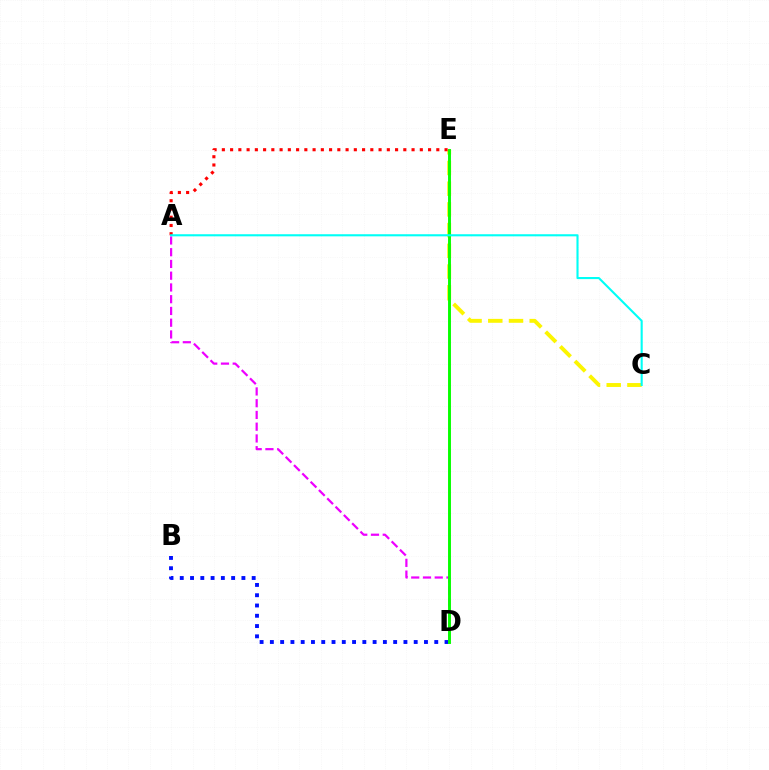{('C', 'E'): [{'color': '#fcf500', 'line_style': 'dashed', 'thickness': 2.81}], ('A', 'D'): [{'color': '#ee00ff', 'line_style': 'dashed', 'thickness': 1.6}], ('B', 'D'): [{'color': '#0010ff', 'line_style': 'dotted', 'thickness': 2.79}], ('D', 'E'): [{'color': '#08ff00', 'line_style': 'solid', 'thickness': 2.11}], ('A', 'E'): [{'color': '#ff0000', 'line_style': 'dotted', 'thickness': 2.24}], ('A', 'C'): [{'color': '#00fff6', 'line_style': 'solid', 'thickness': 1.52}]}